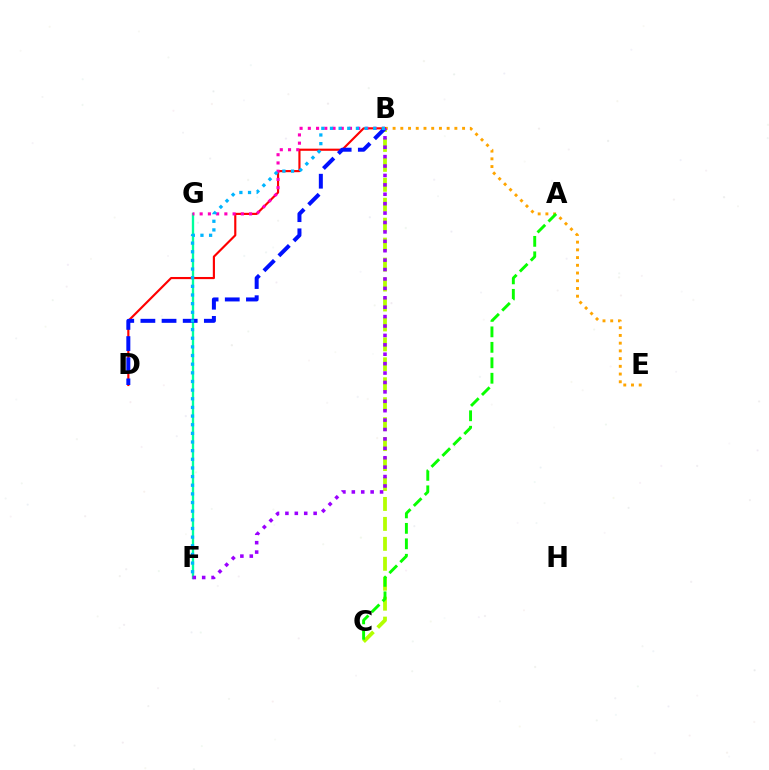{('B', 'E'): [{'color': '#ffa500', 'line_style': 'dotted', 'thickness': 2.1}], ('B', 'C'): [{'color': '#b3ff00', 'line_style': 'dashed', 'thickness': 2.71}], ('B', 'D'): [{'color': '#ff0000', 'line_style': 'solid', 'thickness': 1.55}, {'color': '#0010ff', 'line_style': 'dashed', 'thickness': 2.87}], ('F', 'G'): [{'color': '#00ff9d', 'line_style': 'solid', 'thickness': 1.69}], ('B', 'G'): [{'color': '#ff00bd', 'line_style': 'dotted', 'thickness': 2.24}], ('A', 'C'): [{'color': '#08ff00', 'line_style': 'dashed', 'thickness': 2.1}], ('B', 'F'): [{'color': '#9b00ff', 'line_style': 'dotted', 'thickness': 2.56}, {'color': '#00b5ff', 'line_style': 'dotted', 'thickness': 2.35}]}